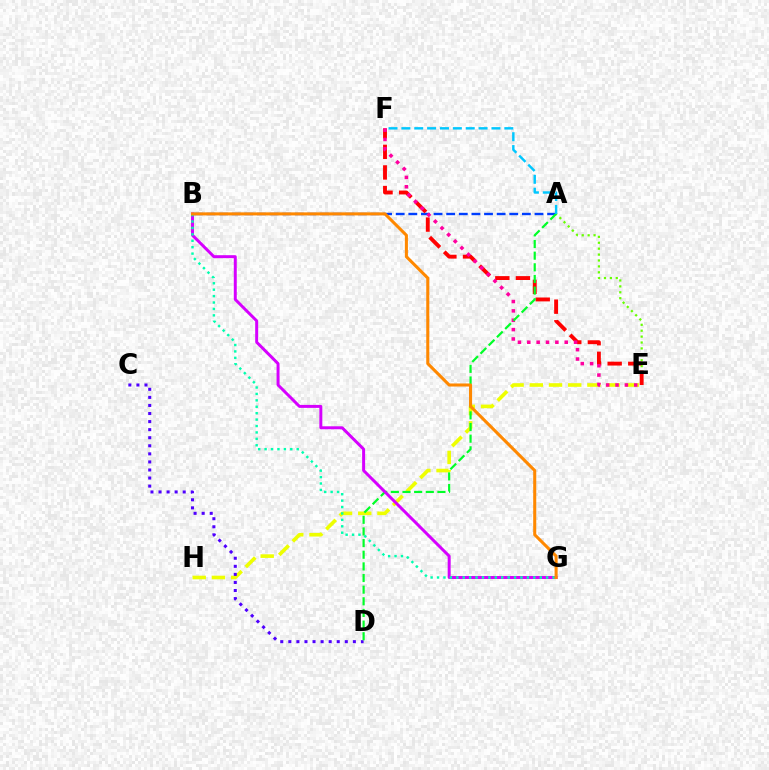{('A', 'B'): [{'color': '#003fff', 'line_style': 'dashed', 'thickness': 1.71}], ('A', 'E'): [{'color': '#66ff00', 'line_style': 'dotted', 'thickness': 1.61}], ('E', 'F'): [{'color': '#ff0000', 'line_style': 'dashed', 'thickness': 2.8}, {'color': '#ff00a0', 'line_style': 'dotted', 'thickness': 2.54}], ('E', 'H'): [{'color': '#eeff00', 'line_style': 'dashed', 'thickness': 2.61}], ('C', 'D'): [{'color': '#4f00ff', 'line_style': 'dotted', 'thickness': 2.19}], ('A', 'D'): [{'color': '#00ff27', 'line_style': 'dashed', 'thickness': 1.58}], ('B', 'G'): [{'color': '#d600ff', 'line_style': 'solid', 'thickness': 2.14}, {'color': '#00ffaf', 'line_style': 'dotted', 'thickness': 1.74}, {'color': '#ff8800', 'line_style': 'solid', 'thickness': 2.2}], ('A', 'F'): [{'color': '#00c7ff', 'line_style': 'dashed', 'thickness': 1.75}]}